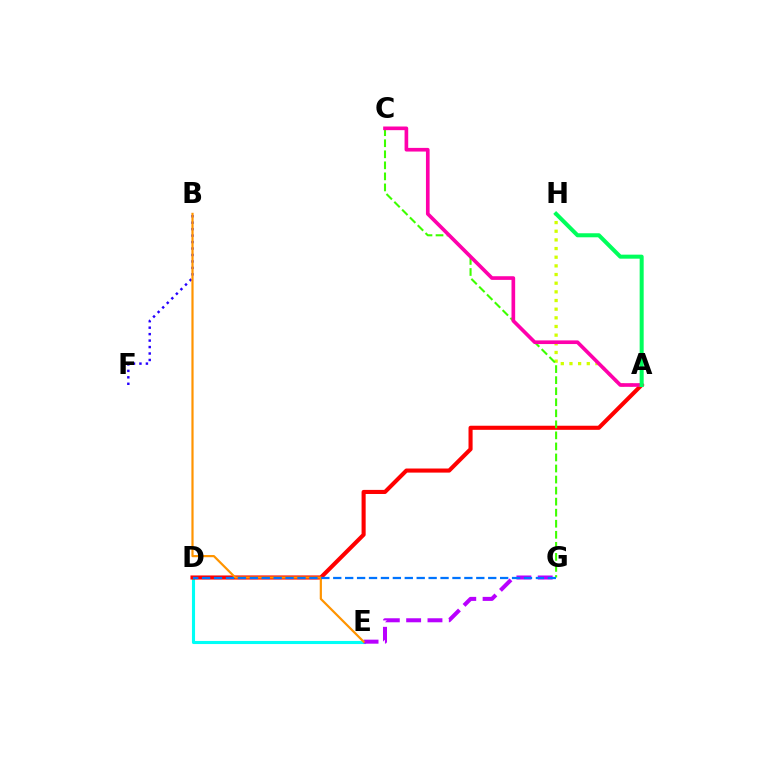{('B', 'F'): [{'color': '#2500ff', 'line_style': 'dotted', 'thickness': 1.75}], ('D', 'E'): [{'color': '#00fff6', 'line_style': 'solid', 'thickness': 2.23}], ('A', 'D'): [{'color': '#ff0000', 'line_style': 'solid', 'thickness': 2.94}], ('A', 'H'): [{'color': '#d1ff00', 'line_style': 'dotted', 'thickness': 2.35}, {'color': '#00ff5c', 'line_style': 'solid', 'thickness': 2.9}], ('E', 'G'): [{'color': '#b900ff', 'line_style': 'dashed', 'thickness': 2.9}], ('C', 'G'): [{'color': '#3dff00', 'line_style': 'dashed', 'thickness': 1.5}], ('B', 'E'): [{'color': '#ff9400', 'line_style': 'solid', 'thickness': 1.58}], ('A', 'C'): [{'color': '#ff00ac', 'line_style': 'solid', 'thickness': 2.63}], ('D', 'G'): [{'color': '#0074ff', 'line_style': 'dashed', 'thickness': 1.62}]}